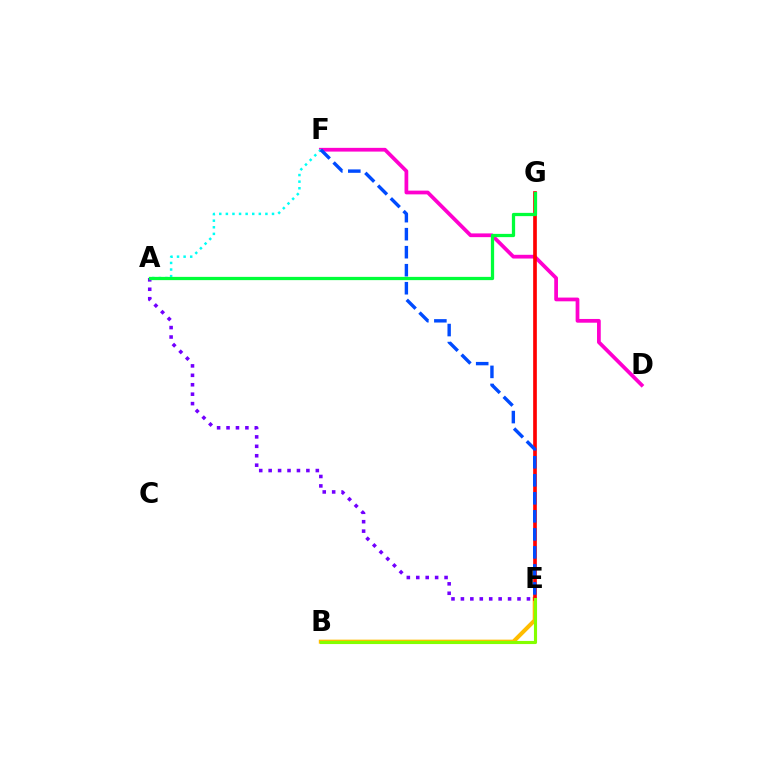{('A', 'E'): [{'color': '#7200ff', 'line_style': 'dotted', 'thickness': 2.56}], ('D', 'F'): [{'color': '#ff00cf', 'line_style': 'solid', 'thickness': 2.69}], ('B', 'E'): [{'color': '#ffbd00', 'line_style': 'solid', 'thickness': 2.91}, {'color': '#84ff00', 'line_style': 'solid', 'thickness': 2.25}], ('E', 'G'): [{'color': '#ff0000', 'line_style': 'solid', 'thickness': 2.64}], ('A', 'F'): [{'color': '#00fff6', 'line_style': 'dotted', 'thickness': 1.79}], ('A', 'G'): [{'color': '#00ff39', 'line_style': 'solid', 'thickness': 2.35}], ('E', 'F'): [{'color': '#004bff', 'line_style': 'dashed', 'thickness': 2.45}]}